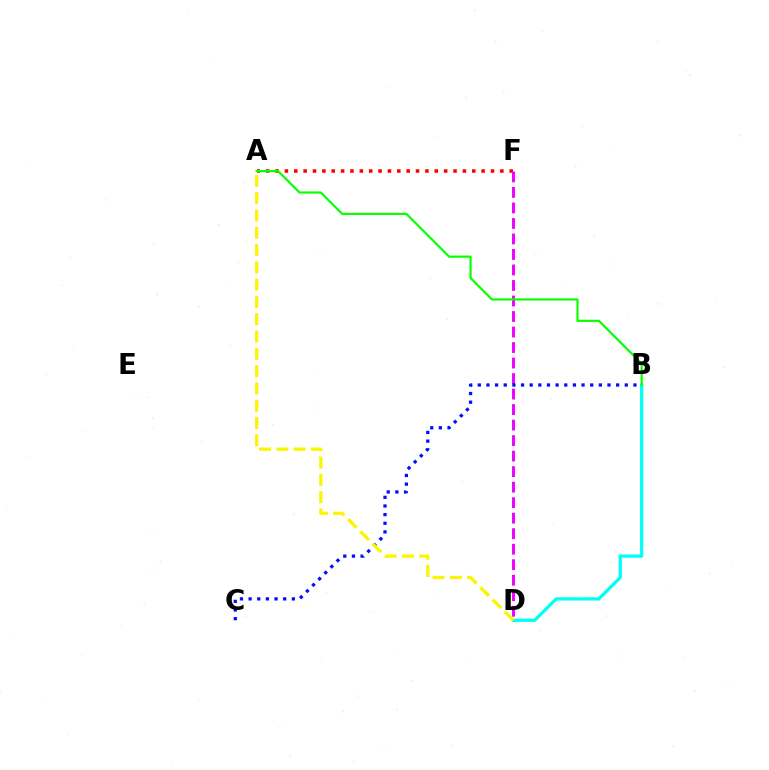{('A', 'F'): [{'color': '#ff0000', 'line_style': 'dotted', 'thickness': 2.55}], ('B', 'D'): [{'color': '#00fff6', 'line_style': 'solid', 'thickness': 2.35}], ('D', 'F'): [{'color': '#ee00ff', 'line_style': 'dashed', 'thickness': 2.11}], ('A', 'B'): [{'color': '#08ff00', 'line_style': 'solid', 'thickness': 1.57}], ('B', 'C'): [{'color': '#0010ff', 'line_style': 'dotted', 'thickness': 2.35}], ('A', 'D'): [{'color': '#fcf500', 'line_style': 'dashed', 'thickness': 2.35}]}